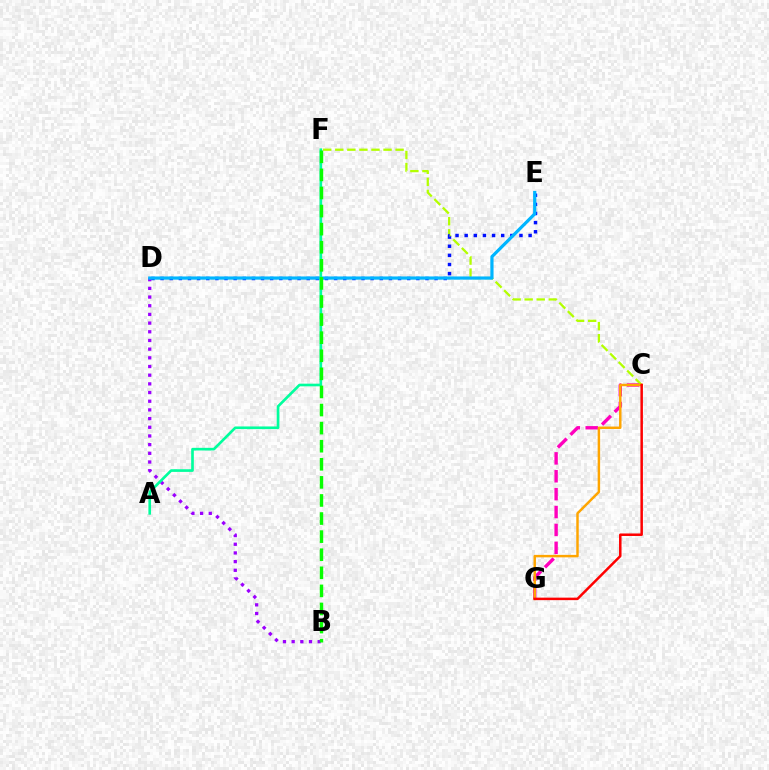{('C', 'F'): [{'color': '#b3ff00', 'line_style': 'dashed', 'thickness': 1.64}], ('C', 'G'): [{'color': '#ff00bd', 'line_style': 'dashed', 'thickness': 2.43}, {'color': '#ffa500', 'line_style': 'solid', 'thickness': 1.77}, {'color': '#ff0000', 'line_style': 'solid', 'thickness': 1.8}], ('B', 'D'): [{'color': '#9b00ff', 'line_style': 'dotted', 'thickness': 2.36}], ('D', 'E'): [{'color': '#0010ff', 'line_style': 'dotted', 'thickness': 2.48}, {'color': '#00b5ff', 'line_style': 'solid', 'thickness': 2.31}], ('A', 'F'): [{'color': '#00ff9d', 'line_style': 'solid', 'thickness': 1.91}], ('B', 'F'): [{'color': '#08ff00', 'line_style': 'dashed', 'thickness': 2.46}]}